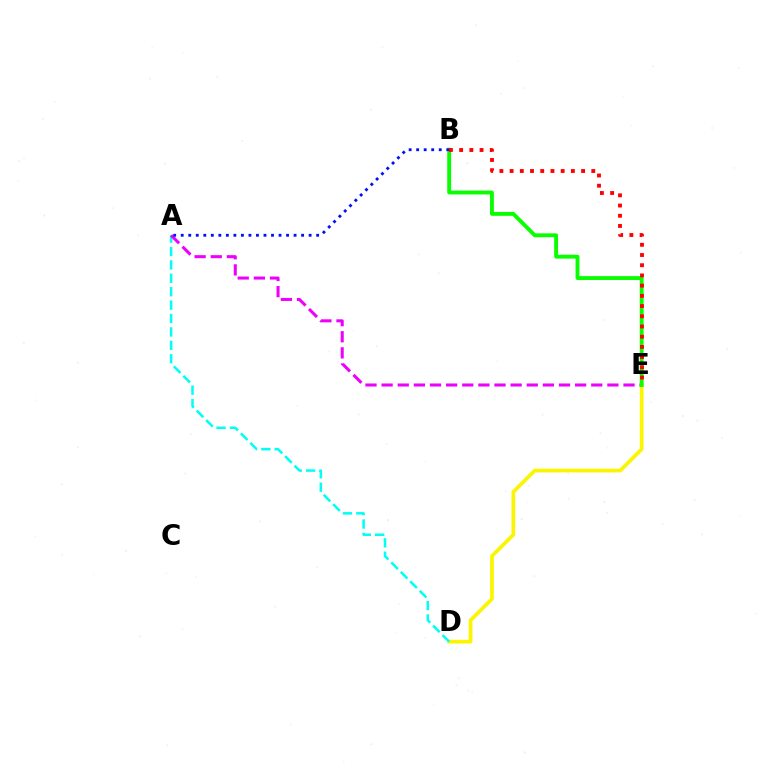{('D', 'E'): [{'color': '#fcf500', 'line_style': 'solid', 'thickness': 2.67}], ('A', 'D'): [{'color': '#00fff6', 'line_style': 'dashed', 'thickness': 1.82}], ('A', 'E'): [{'color': '#ee00ff', 'line_style': 'dashed', 'thickness': 2.19}], ('B', 'E'): [{'color': '#08ff00', 'line_style': 'solid', 'thickness': 2.78}, {'color': '#ff0000', 'line_style': 'dotted', 'thickness': 2.77}], ('A', 'B'): [{'color': '#0010ff', 'line_style': 'dotted', 'thickness': 2.04}]}